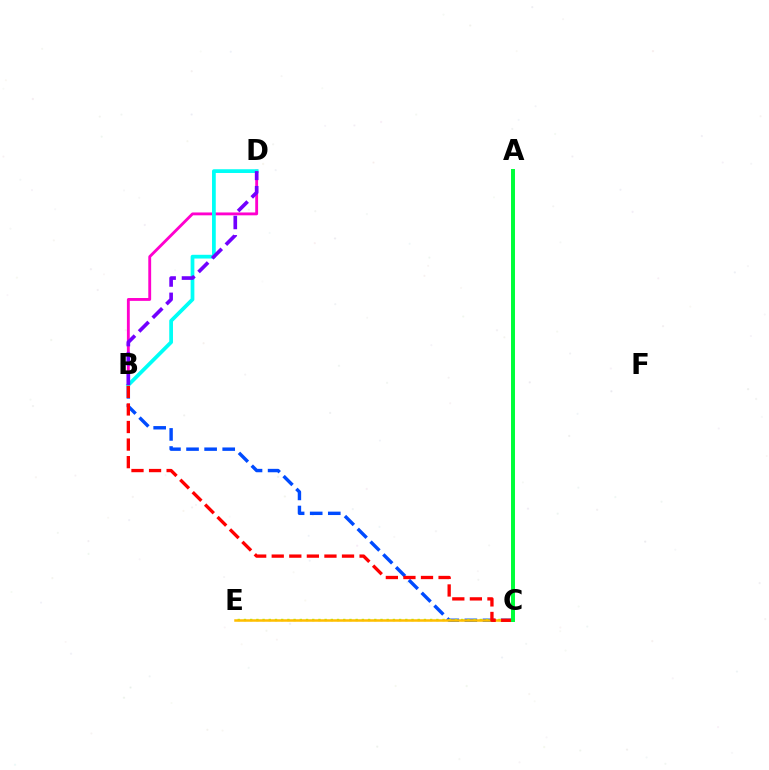{('B', 'C'): [{'color': '#004bff', 'line_style': 'dashed', 'thickness': 2.46}, {'color': '#ff0000', 'line_style': 'dashed', 'thickness': 2.39}], ('C', 'E'): [{'color': '#84ff00', 'line_style': 'dotted', 'thickness': 1.69}, {'color': '#ffbd00', 'line_style': 'solid', 'thickness': 1.8}], ('B', 'D'): [{'color': '#ff00cf', 'line_style': 'solid', 'thickness': 2.06}, {'color': '#00fff6', 'line_style': 'solid', 'thickness': 2.7}, {'color': '#7200ff', 'line_style': 'dashed', 'thickness': 2.63}], ('A', 'C'): [{'color': '#00ff39', 'line_style': 'solid', 'thickness': 2.85}]}